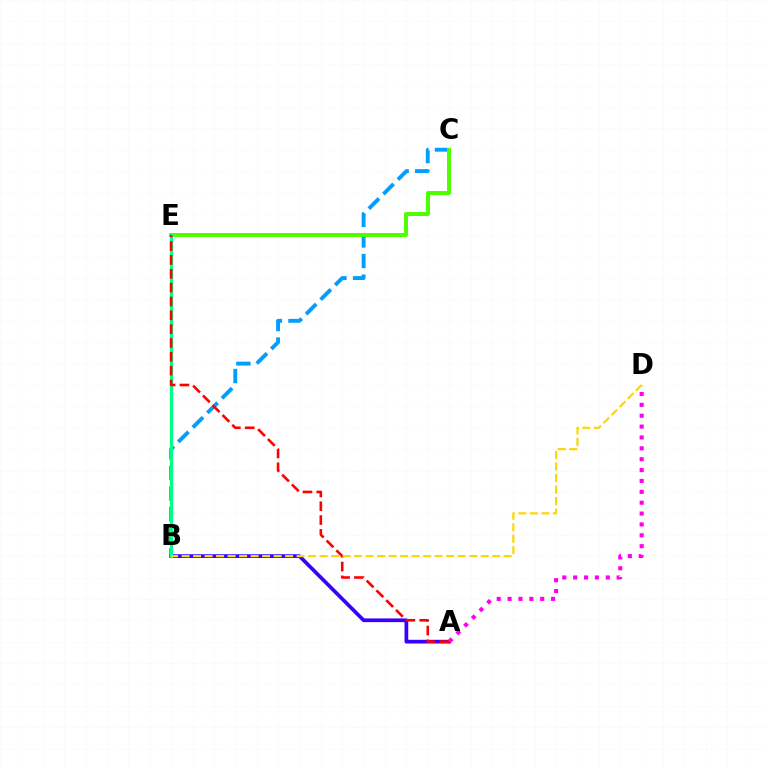{('A', 'B'): [{'color': '#3700ff', 'line_style': 'solid', 'thickness': 2.67}], ('B', 'C'): [{'color': '#009eff', 'line_style': 'dashed', 'thickness': 2.8}], ('C', 'E'): [{'color': '#4fff00', 'line_style': 'solid', 'thickness': 2.88}], ('A', 'D'): [{'color': '#ff00ed', 'line_style': 'dotted', 'thickness': 2.95}], ('B', 'E'): [{'color': '#00ff86', 'line_style': 'solid', 'thickness': 2.32}], ('A', 'E'): [{'color': '#ff0000', 'line_style': 'dashed', 'thickness': 1.88}], ('B', 'D'): [{'color': '#ffd500', 'line_style': 'dashed', 'thickness': 1.56}]}